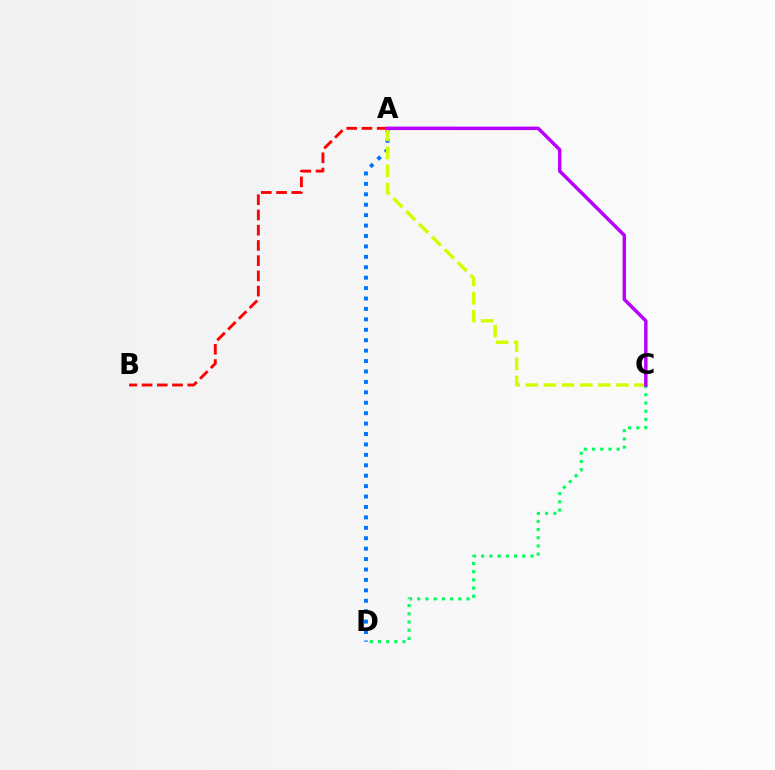{('A', 'B'): [{'color': '#ff0000', 'line_style': 'dashed', 'thickness': 2.07}], ('A', 'D'): [{'color': '#0074ff', 'line_style': 'dotted', 'thickness': 2.83}], ('A', 'C'): [{'color': '#d1ff00', 'line_style': 'dashed', 'thickness': 2.46}, {'color': '#b900ff', 'line_style': 'solid', 'thickness': 2.49}], ('C', 'D'): [{'color': '#00ff5c', 'line_style': 'dotted', 'thickness': 2.23}]}